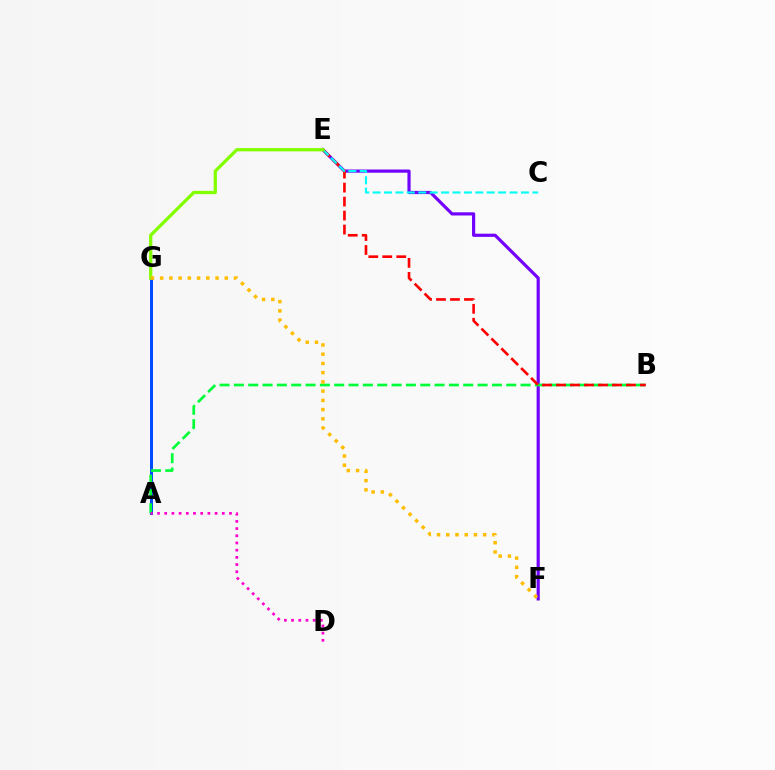{('A', 'G'): [{'color': '#004bff', 'line_style': 'solid', 'thickness': 2.14}], ('E', 'F'): [{'color': '#7200ff', 'line_style': 'solid', 'thickness': 2.29}], ('A', 'B'): [{'color': '#00ff39', 'line_style': 'dashed', 'thickness': 1.95}], ('B', 'E'): [{'color': '#ff0000', 'line_style': 'dashed', 'thickness': 1.9}], ('C', 'E'): [{'color': '#00fff6', 'line_style': 'dashed', 'thickness': 1.55}], ('A', 'D'): [{'color': '#ff00cf', 'line_style': 'dotted', 'thickness': 1.96}], ('E', 'G'): [{'color': '#84ff00', 'line_style': 'solid', 'thickness': 2.36}], ('F', 'G'): [{'color': '#ffbd00', 'line_style': 'dotted', 'thickness': 2.51}]}